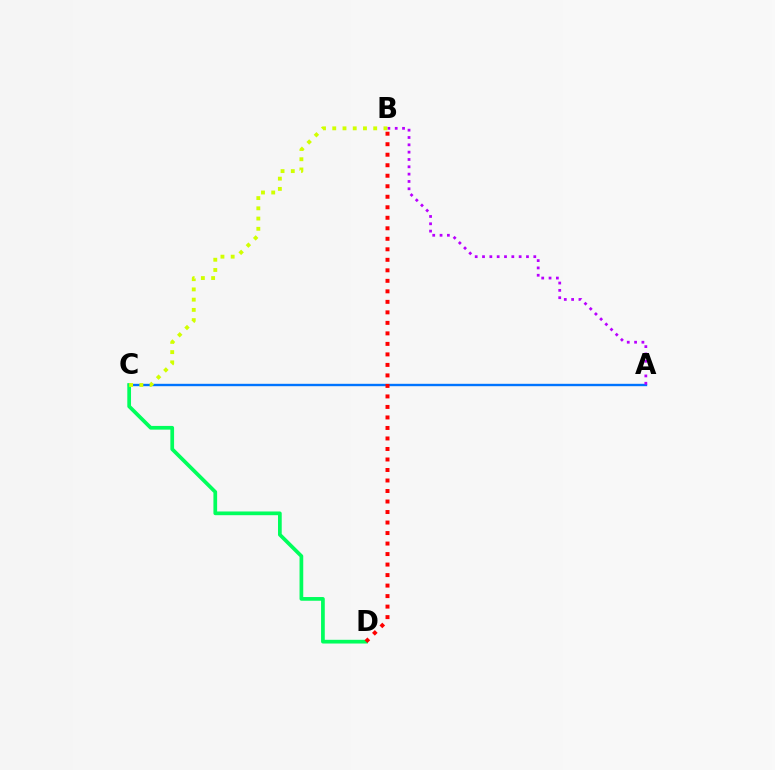{('A', 'C'): [{'color': '#0074ff', 'line_style': 'solid', 'thickness': 1.72}], ('A', 'B'): [{'color': '#b900ff', 'line_style': 'dotted', 'thickness': 1.99}], ('C', 'D'): [{'color': '#00ff5c', 'line_style': 'solid', 'thickness': 2.67}], ('B', 'C'): [{'color': '#d1ff00', 'line_style': 'dotted', 'thickness': 2.78}], ('B', 'D'): [{'color': '#ff0000', 'line_style': 'dotted', 'thickness': 2.86}]}